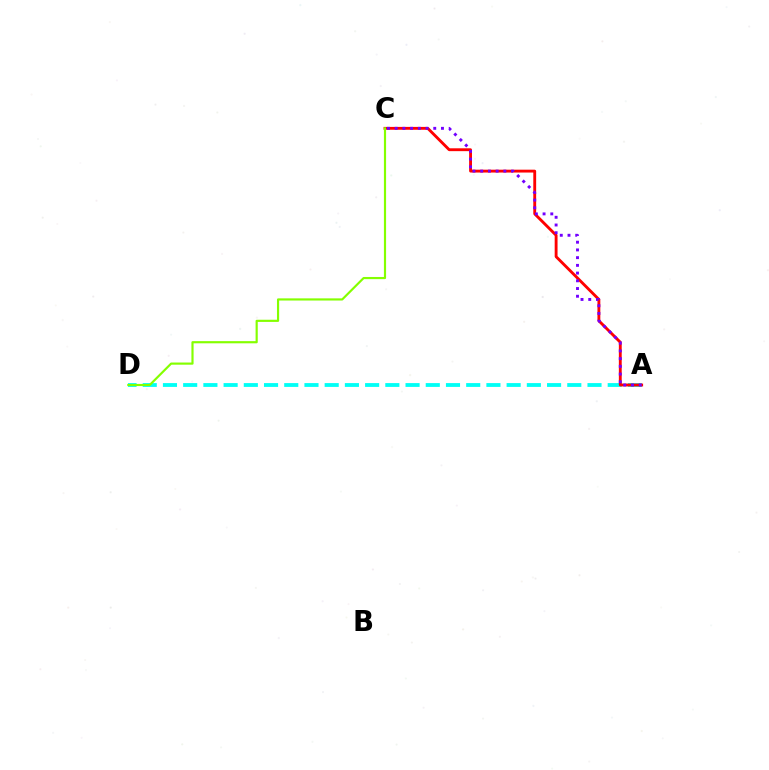{('A', 'D'): [{'color': '#00fff6', 'line_style': 'dashed', 'thickness': 2.75}], ('A', 'C'): [{'color': '#ff0000', 'line_style': 'solid', 'thickness': 2.06}, {'color': '#7200ff', 'line_style': 'dotted', 'thickness': 2.1}], ('C', 'D'): [{'color': '#84ff00', 'line_style': 'solid', 'thickness': 1.56}]}